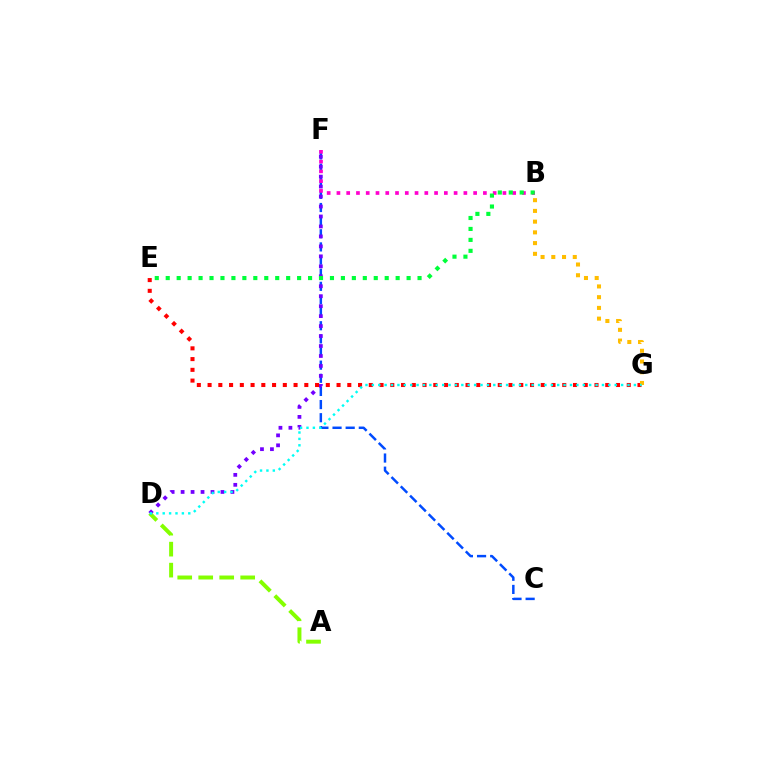{('A', 'D'): [{'color': '#84ff00', 'line_style': 'dashed', 'thickness': 2.85}], ('C', 'F'): [{'color': '#004bff', 'line_style': 'dashed', 'thickness': 1.78}], ('D', 'F'): [{'color': '#7200ff', 'line_style': 'dotted', 'thickness': 2.71}], ('E', 'G'): [{'color': '#ff0000', 'line_style': 'dotted', 'thickness': 2.92}], ('B', 'G'): [{'color': '#ffbd00', 'line_style': 'dotted', 'thickness': 2.92}], ('B', 'F'): [{'color': '#ff00cf', 'line_style': 'dotted', 'thickness': 2.65}], ('D', 'G'): [{'color': '#00fff6', 'line_style': 'dotted', 'thickness': 1.74}], ('B', 'E'): [{'color': '#00ff39', 'line_style': 'dotted', 'thickness': 2.97}]}